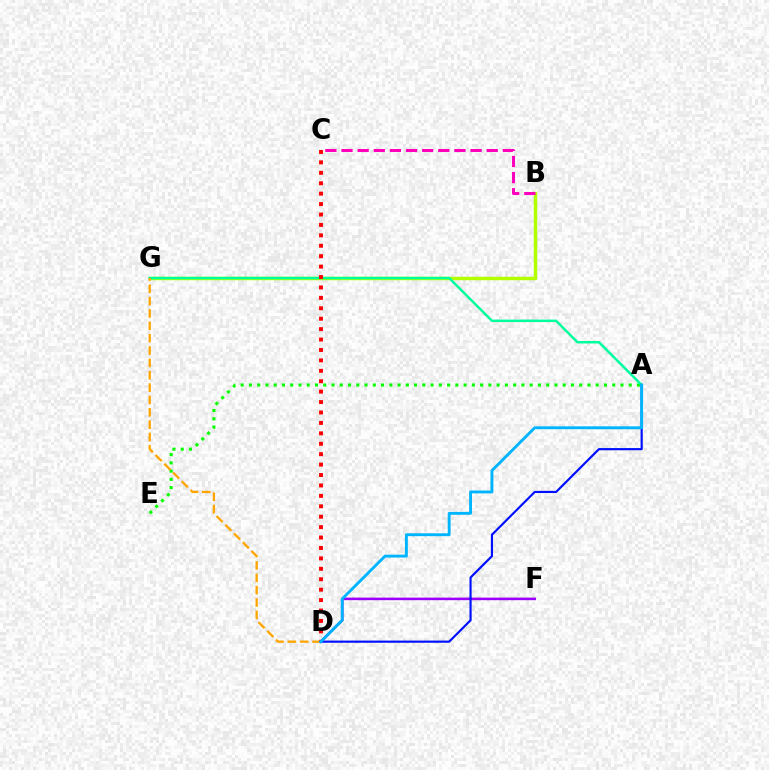{('A', 'E'): [{'color': '#08ff00', 'line_style': 'dotted', 'thickness': 2.24}], ('B', 'G'): [{'color': '#b3ff00', 'line_style': 'solid', 'thickness': 2.48}], ('A', 'G'): [{'color': '#00ff9d', 'line_style': 'solid', 'thickness': 1.79}], ('C', 'D'): [{'color': '#ff0000', 'line_style': 'dotted', 'thickness': 2.83}], ('B', 'C'): [{'color': '#ff00bd', 'line_style': 'dashed', 'thickness': 2.19}], ('D', 'G'): [{'color': '#ffa500', 'line_style': 'dashed', 'thickness': 1.68}], ('D', 'F'): [{'color': '#9b00ff', 'line_style': 'solid', 'thickness': 1.86}], ('A', 'D'): [{'color': '#0010ff', 'line_style': 'solid', 'thickness': 1.56}, {'color': '#00b5ff', 'line_style': 'solid', 'thickness': 2.07}]}